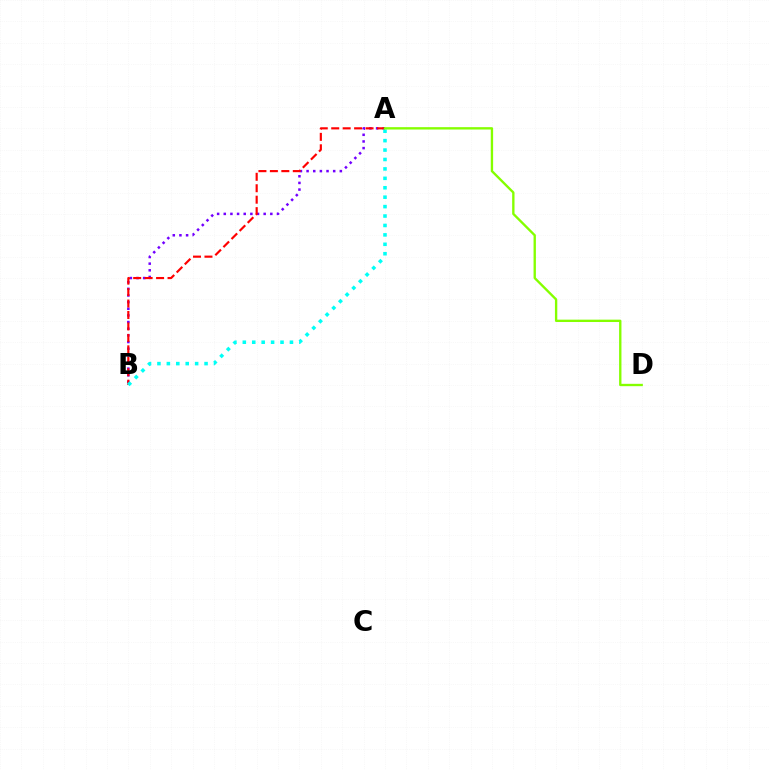{('A', 'B'): [{'color': '#7200ff', 'line_style': 'dotted', 'thickness': 1.81}, {'color': '#ff0000', 'line_style': 'dashed', 'thickness': 1.56}, {'color': '#00fff6', 'line_style': 'dotted', 'thickness': 2.56}], ('A', 'D'): [{'color': '#84ff00', 'line_style': 'solid', 'thickness': 1.69}]}